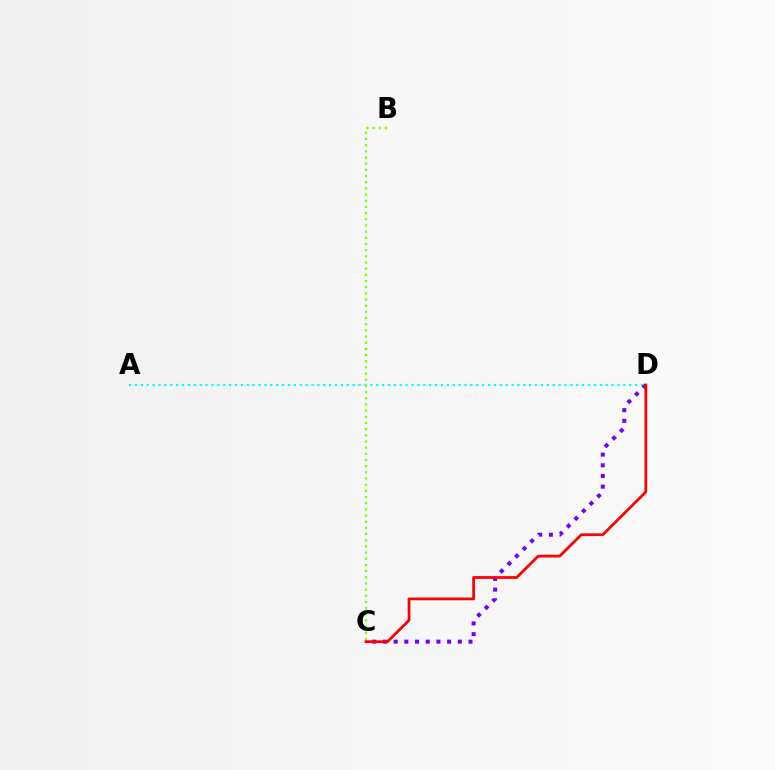{('A', 'D'): [{'color': '#00fff6', 'line_style': 'dotted', 'thickness': 1.6}], ('C', 'D'): [{'color': '#7200ff', 'line_style': 'dotted', 'thickness': 2.9}, {'color': '#ff0000', 'line_style': 'solid', 'thickness': 1.99}], ('B', 'C'): [{'color': '#84ff00', 'line_style': 'dotted', 'thickness': 1.68}]}